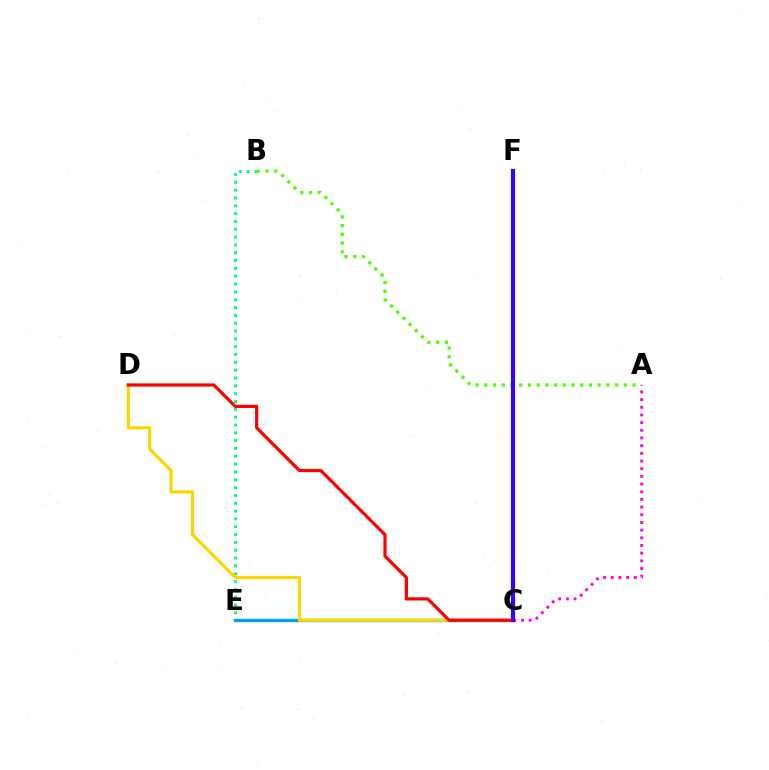{('B', 'E'): [{'color': '#00ff86', 'line_style': 'dotted', 'thickness': 2.13}], ('C', 'E'): [{'color': '#009eff', 'line_style': 'solid', 'thickness': 2.4}], ('C', 'D'): [{'color': '#ffd500', 'line_style': 'solid', 'thickness': 2.26}, {'color': '#ff0000', 'line_style': 'solid', 'thickness': 2.3}], ('A', 'C'): [{'color': '#ff00ed', 'line_style': 'dotted', 'thickness': 2.09}], ('A', 'B'): [{'color': '#4fff00', 'line_style': 'dotted', 'thickness': 2.37}], ('C', 'F'): [{'color': '#3700ff', 'line_style': 'solid', 'thickness': 2.99}]}